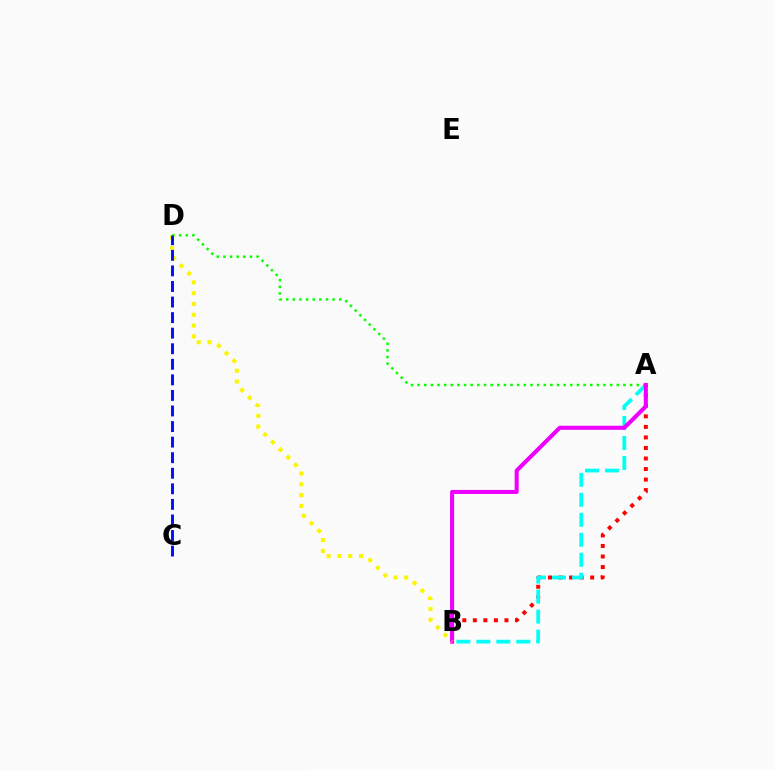{('A', 'B'): [{'color': '#ff0000', 'line_style': 'dotted', 'thickness': 2.86}, {'color': '#00fff6', 'line_style': 'dashed', 'thickness': 2.71}, {'color': '#ee00ff', 'line_style': 'solid', 'thickness': 2.92}], ('A', 'D'): [{'color': '#08ff00', 'line_style': 'dotted', 'thickness': 1.8}], ('B', 'D'): [{'color': '#fcf500', 'line_style': 'dotted', 'thickness': 2.94}], ('C', 'D'): [{'color': '#0010ff', 'line_style': 'dashed', 'thickness': 2.11}]}